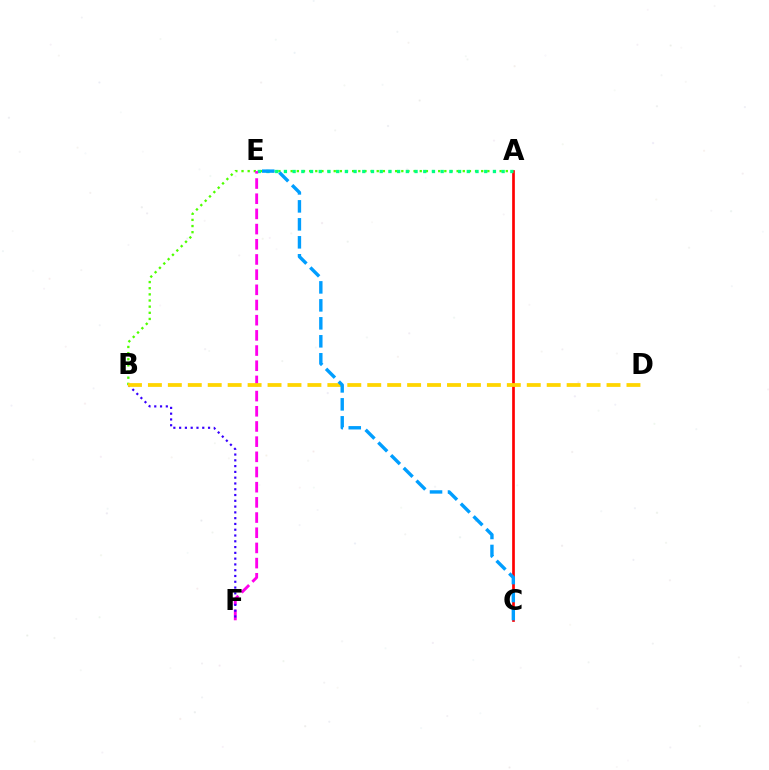{('A', 'B'): [{'color': '#4fff00', 'line_style': 'dotted', 'thickness': 1.67}], ('A', 'C'): [{'color': '#ff0000', 'line_style': 'solid', 'thickness': 1.93}], ('A', 'E'): [{'color': '#00ff86', 'line_style': 'dotted', 'thickness': 2.37}], ('E', 'F'): [{'color': '#ff00ed', 'line_style': 'dashed', 'thickness': 2.06}], ('B', 'F'): [{'color': '#3700ff', 'line_style': 'dotted', 'thickness': 1.57}], ('B', 'D'): [{'color': '#ffd500', 'line_style': 'dashed', 'thickness': 2.71}], ('C', 'E'): [{'color': '#009eff', 'line_style': 'dashed', 'thickness': 2.44}]}